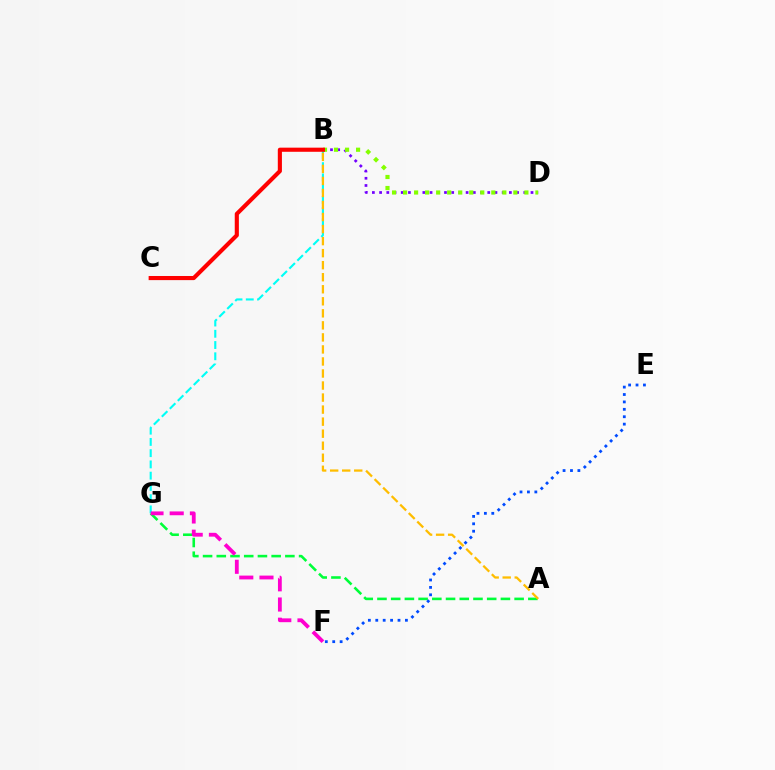{('B', 'D'): [{'color': '#7200ff', 'line_style': 'dotted', 'thickness': 1.96}, {'color': '#84ff00', 'line_style': 'dotted', 'thickness': 3.0}], ('B', 'G'): [{'color': '#00fff6', 'line_style': 'dashed', 'thickness': 1.53}], ('A', 'G'): [{'color': '#00ff39', 'line_style': 'dashed', 'thickness': 1.86}], ('A', 'B'): [{'color': '#ffbd00', 'line_style': 'dashed', 'thickness': 1.63}], ('B', 'C'): [{'color': '#ff0000', 'line_style': 'solid', 'thickness': 2.97}], ('F', 'G'): [{'color': '#ff00cf', 'line_style': 'dashed', 'thickness': 2.74}], ('E', 'F'): [{'color': '#004bff', 'line_style': 'dotted', 'thickness': 2.01}]}